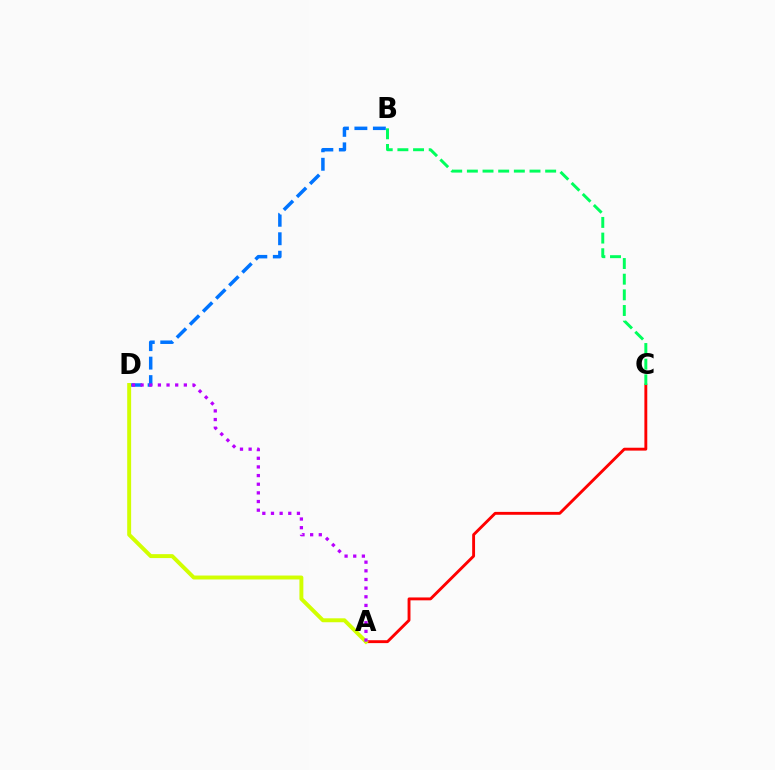{('B', 'D'): [{'color': '#0074ff', 'line_style': 'dashed', 'thickness': 2.51}], ('A', 'C'): [{'color': '#ff0000', 'line_style': 'solid', 'thickness': 2.08}], ('A', 'D'): [{'color': '#d1ff00', 'line_style': 'solid', 'thickness': 2.83}, {'color': '#b900ff', 'line_style': 'dotted', 'thickness': 2.35}], ('B', 'C'): [{'color': '#00ff5c', 'line_style': 'dashed', 'thickness': 2.13}]}